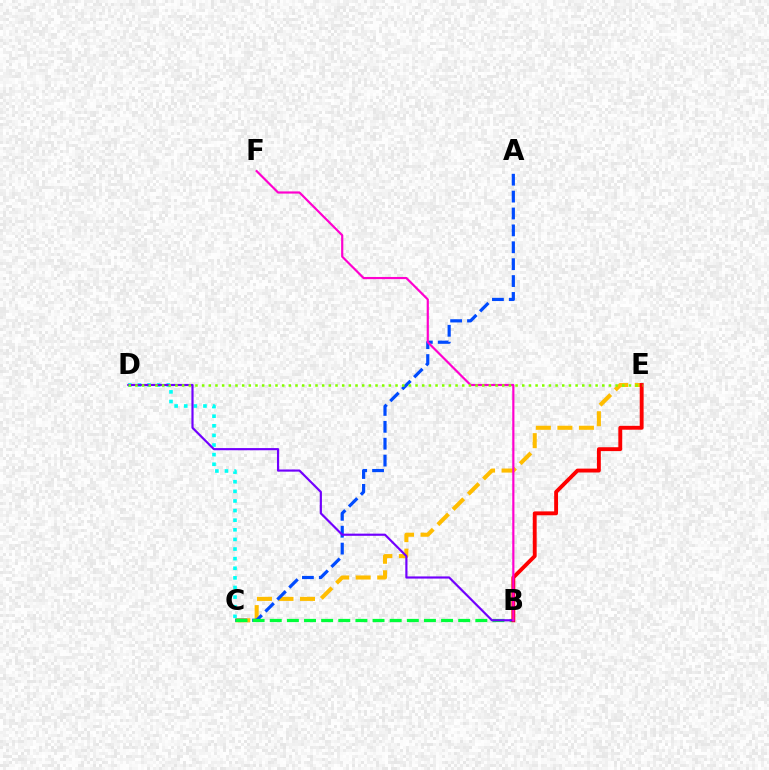{('C', 'E'): [{'color': '#ffbd00', 'line_style': 'dashed', 'thickness': 2.92}], ('A', 'C'): [{'color': '#004bff', 'line_style': 'dashed', 'thickness': 2.29}], ('C', 'D'): [{'color': '#00fff6', 'line_style': 'dotted', 'thickness': 2.61}], ('B', 'C'): [{'color': '#00ff39', 'line_style': 'dashed', 'thickness': 2.33}], ('B', 'E'): [{'color': '#ff0000', 'line_style': 'solid', 'thickness': 2.79}], ('B', 'D'): [{'color': '#7200ff', 'line_style': 'solid', 'thickness': 1.57}], ('B', 'F'): [{'color': '#ff00cf', 'line_style': 'solid', 'thickness': 1.57}], ('D', 'E'): [{'color': '#84ff00', 'line_style': 'dotted', 'thickness': 1.81}]}